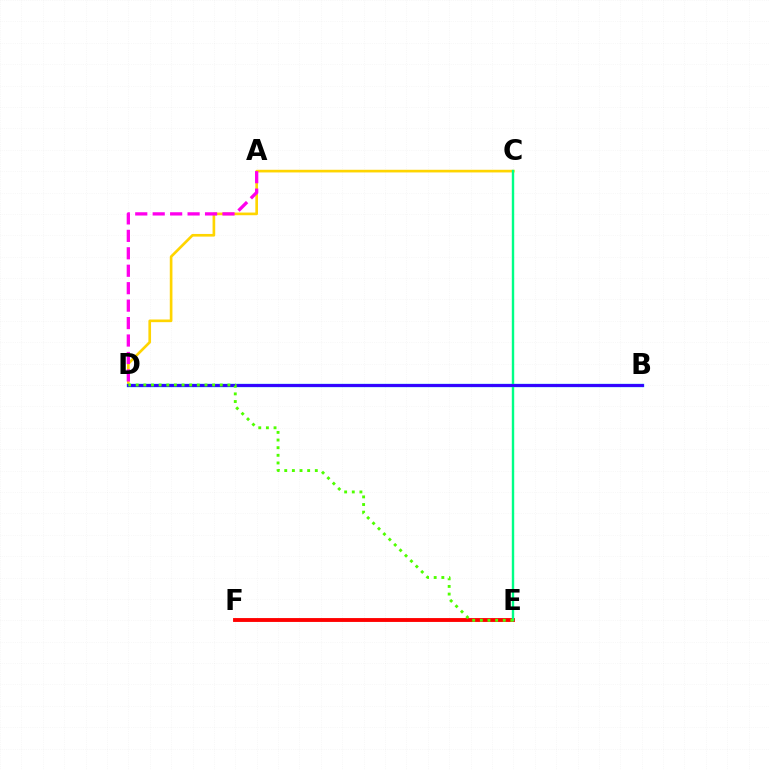{('C', 'D'): [{'color': '#ffd500', 'line_style': 'solid', 'thickness': 1.91}], ('E', 'F'): [{'color': '#ff0000', 'line_style': 'solid', 'thickness': 2.78}], ('B', 'D'): [{'color': '#009eff', 'line_style': 'solid', 'thickness': 2.44}, {'color': '#3700ff', 'line_style': 'solid', 'thickness': 2.05}], ('C', 'E'): [{'color': '#00ff86', 'line_style': 'solid', 'thickness': 1.73}], ('A', 'D'): [{'color': '#ff00ed', 'line_style': 'dashed', 'thickness': 2.37}], ('D', 'E'): [{'color': '#4fff00', 'line_style': 'dotted', 'thickness': 2.08}]}